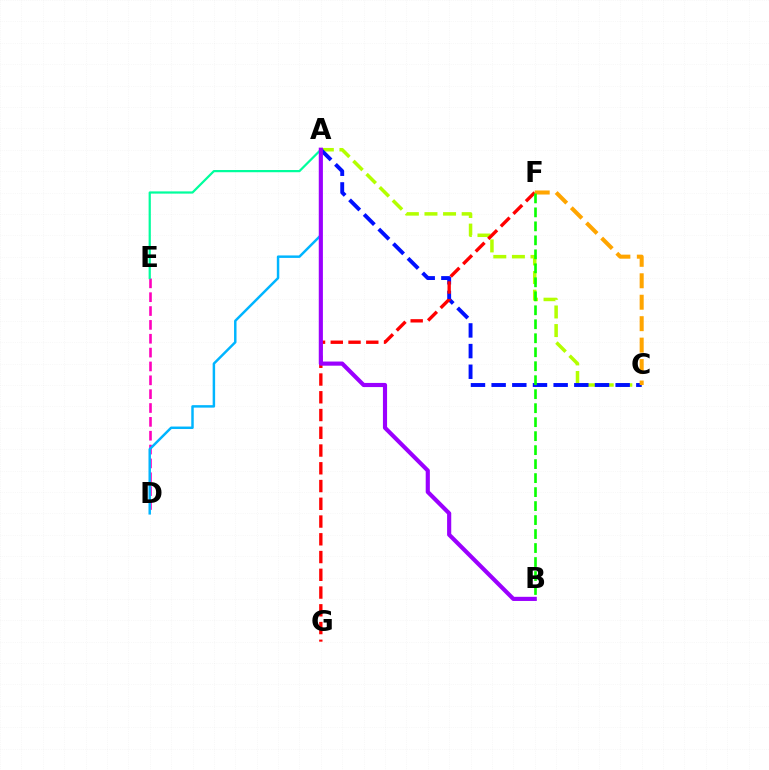{('D', 'E'): [{'color': '#ff00bd', 'line_style': 'dashed', 'thickness': 1.88}], ('A', 'C'): [{'color': '#b3ff00', 'line_style': 'dashed', 'thickness': 2.53}, {'color': '#0010ff', 'line_style': 'dashed', 'thickness': 2.81}], ('A', 'D'): [{'color': '#00b5ff', 'line_style': 'solid', 'thickness': 1.78}], ('F', 'G'): [{'color': '#ff0000', 'line_style': 'dashed', 'thickness': 2.41}], ('C', 'F'): [{'color': '#ffa500', 'line_style': 'dashed', 'thickness': 2.91}], ('B', 'F'): [{'color': '#08ff00', 'line_style': 'dashed', 'thickness': 1.9}], ('A', 'E'): [{'color': '#00ff9d', 'line_style': 'solid', 'thickness': 1.6}], ('A', 'B'): [{'color': '#9b00ff', 'line_style': 'solid', 'thickness': 2.98}]}